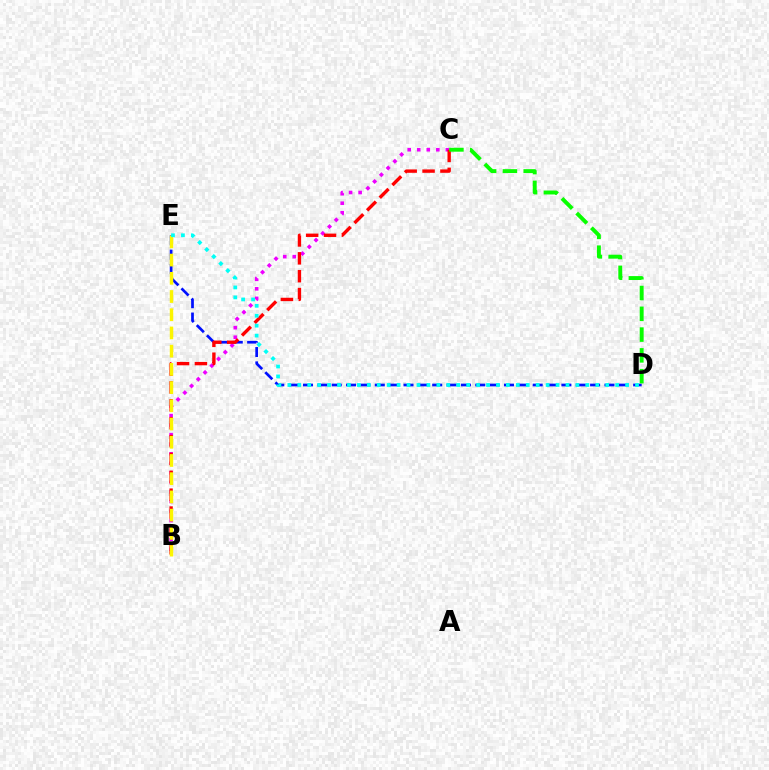{('B', 'C'): [{'color': '#ee00ff', 'line_style': 'dotted', 'thickness': 2.59}, {'color': '#ff0000', 'line_style': 'dashed', 'thickness': 2.43}], ('D', 'E'): [{'color': '#0010ff', 'line_style': 'dashed', 'thickness': 1.95}, {'color': '#00fff6', 'line_style': 'dotted', 'thickness': 2.7}], ('B', 'E'): [{'color': '#fcf500', 'line_style': 'dashed', 'thickness': 2.47}], ('C', 'D'): [{'color': '#08ff00', 'line_style': 'dashed', 'thickness': 2.82}]}